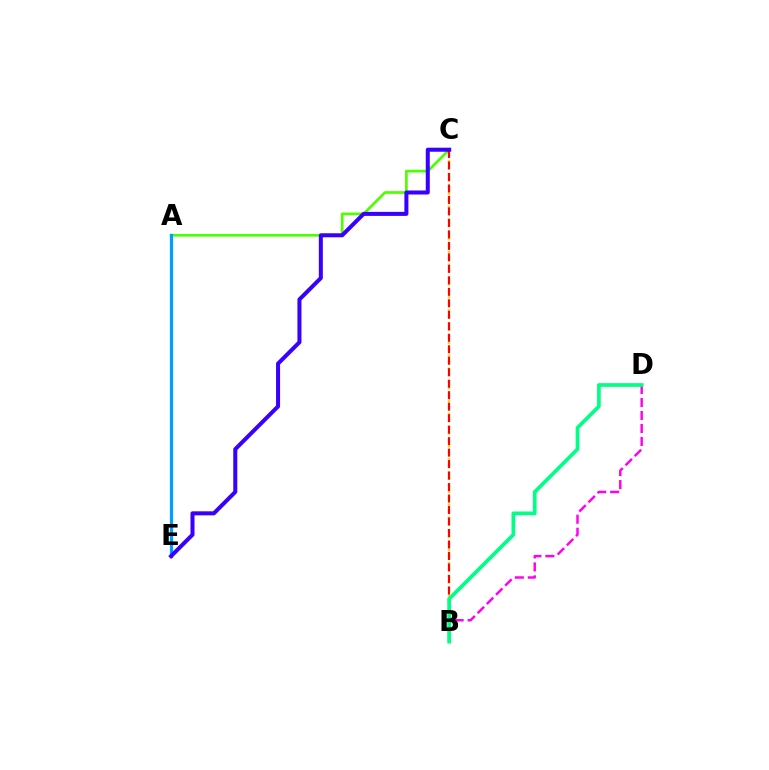{('B', 'C'): [{'color': '#ffd500', 'line_style': 'dotted', 'thickness': 1.76}, {'color': '#ff0000', 'line_style': 'dashed', 'thickness': 1.56}], ('A', 'C'): [{'color': '#4fff00', 'line_style': 'solid', 'thickness': 1.95}], ('B', 'D'): [{'color': '#ff00ed', 'line_style': 'dashed', 'thickness': 1.76}, {'color': '#00ff86', 'line_style': 'solid', 'thickness': 2.66}], ('A', 'E'): [{'color': '#009eff', 'line_style': 'solid', 'thickness': 2.33}], ('C', 'E'): [{'color': '#3700ff', 'line_style': 'solid', 'thickness': 2.9}]}